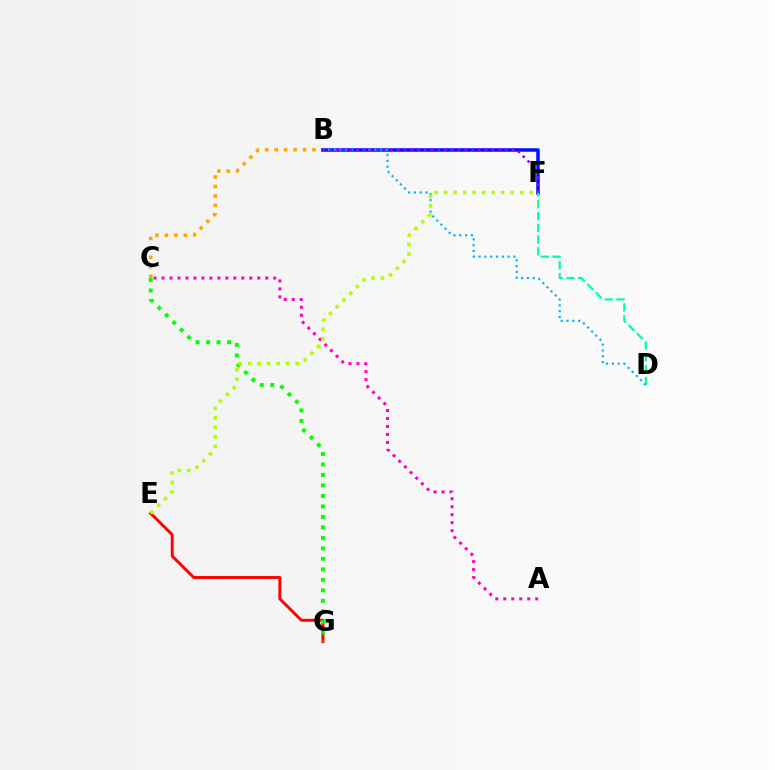{('E', 'G'): [{'color': '#ff0000', 'line_style': 'solid', 'thickness': 2.12}], ('B', 'C'): [{'color': '#ffa500', 'line_style': 'dotted', 'thickness': 2.57}], ('B', 'F'): [{'color': '#0010ff', 'line_style': 'solid', 'thickness': 2.53}, {'color': '#9b00ff', 'line_style': 'dotted', 'thickness': 1.84}], ('D', 'F'): [{'color': '#00ff9d', 'line_style': 'dashed', 'thickness': 1.6}], ('C', 'G'): [{'color': '#08ff00', 'line_style': 'dotted', 'thickness': 2.85}], ('B', 'D'): [{'color': '#00b5ff', 'line_style': 'dotted', 'thickness': 1.58}], ('A', 'C'): [{'color': '#ff00bd', 'line_style': 'dotted', 'thickness': 2.17}], ('E', 'F'): [{'color': '#b3ff00', 'line_style': 'dotted', 'thickness': 2.58}]}